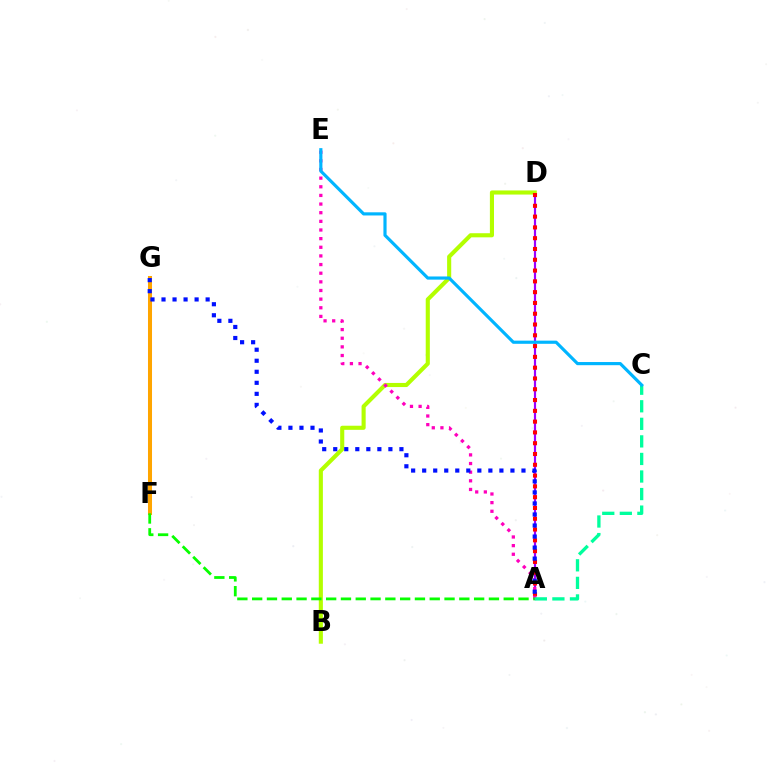{('A', 'D'): [{'color': '#9b00ff', 'line_style': 'solid', 'thickness': 1.56}, {'color': '#ff0000', 'line_style': 'dotted', 'thickness': 2.93}], ('F', 'G'): [{'color': '#ffa500', 'line_style': 'solid', 'thickness': 2.9}], ('B', 'D'): [{'color': '#b3ff00', 'line_style': 'solid', 'thickness': 2.96}], ('A', 'E'): [{'color': '#ff00bd', 'line_style': 'dotted', 'thickness': 2.35}], ('A', 'C'): [{'color': '#00ff9d', 'line_style': 'dashed', 'thickness': 2.38}], ('A', 'F'): [{'color': '#08ff00', 'line_style': 'dashed', 'thickness': 2.01}], ('A', 'G'): [{'color': '#0010ff', 'line_style': 'dotted', 'thickness': 3.0}], ('C', 'E'): [{'color': '#00b5ff', 'line_style': 'solid', 'thickness': 2.28}]}